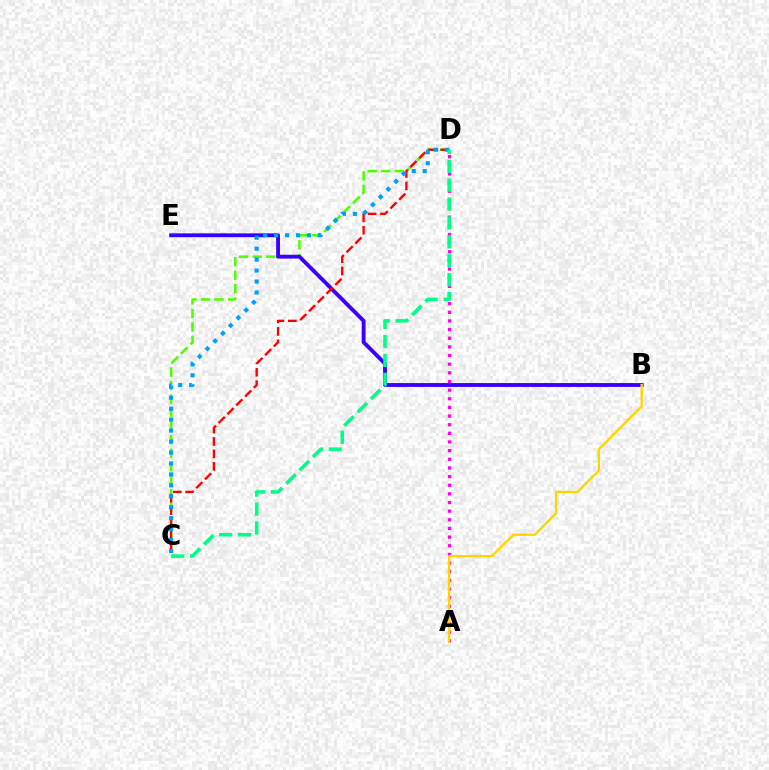{('A', 'D'): [{'color': '#ff00ed', 'line_style': 'dotted', 'thickness': 2.35}], ('C', 'D'): [{'color': '#4fff00', 'line_style': 'dashed', 'thickness': 1.83}, {'color': '#ff0000', 'line_style': 'dashed', 'thickness': 1.69}, {'color': '#009eff', 'line_style': 'dotted', 'thickness': 2.97}, {'color': '#00ff86', 'line_style': 'dashed', 'thickness': 2.57}], ('B', 'E'): [{'color': '#3700ff', 'line_style': 'solid', 'thickness': 2.77}], ('A', 'B'): [{'color': '#ffd500', 'line_style': 'solid', 'thickness': 1.68}]}